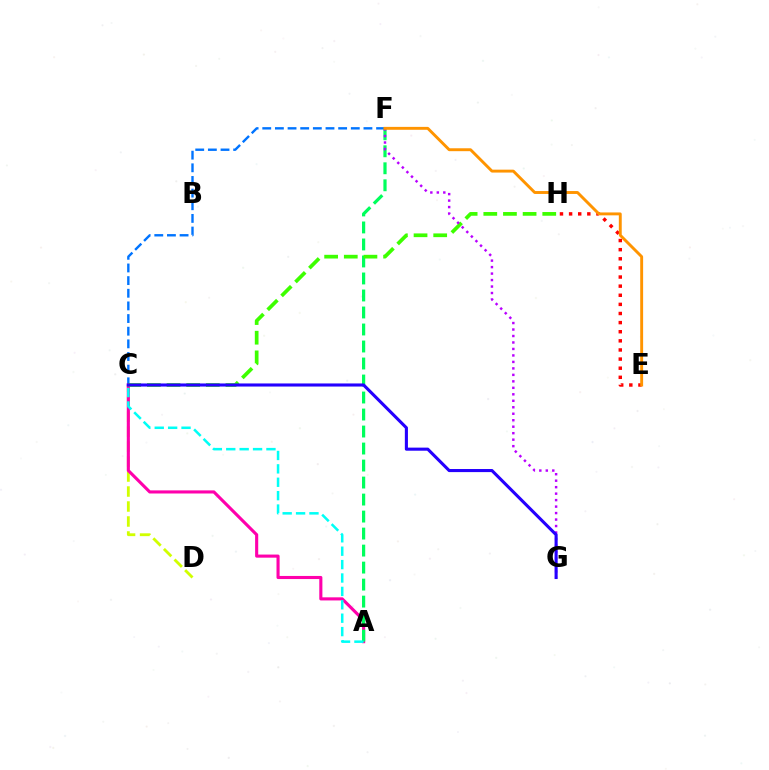{('C', 'D'): [{'color': '#d1ff00', 'line_style': 'dashed', 'thickness': 2.04}], ('C', 'F'): [{'color': '#0074ff', 'line_style': 'dashed', 'thickness': 1.72}], ('A', 'C'): [{'color': '#ff00ac', 'line_style': 'solid', 'thickness': 2.24}, {'color': '#00fff6', 'line_style': 'dashed', 'thickness': 1.82}], ('E', 'H'): [{'color': '#ff0000', 'line_style': 'dotted', 'thickness': 2.48}], ('A', 'F'): [{'color': '#00ff5c', 'line_style': 'dashed', 'thickness': 2.31}], ('C', 'H'): [{'color': '#3dff00', 'line_style': 'dashed', 'thickness': 2.67}], ('F', 'G'): [{'color': '#b900ff', 'line_style': 'dotted', 'thickness': 1.76}], ('C', 'G'): [{'color': '#2500ff', 'line_style': 'solid', 'thickness': 2.23}], ('E', 'F'): [{'color': '#ff9400', 'line_style': 'solid', 'thickness': 2.09}]}